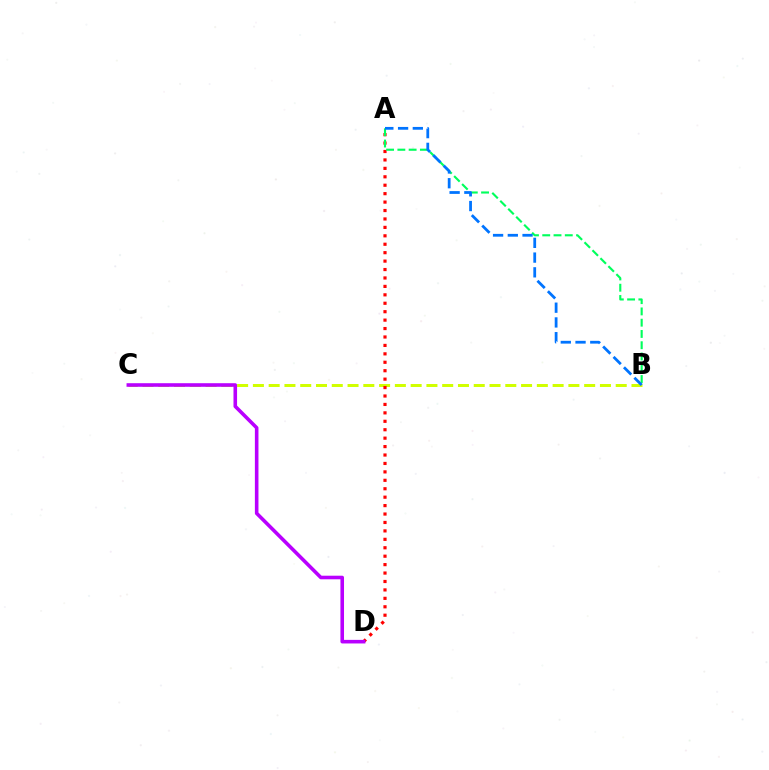{('B', 'C'): [{'color': '#d1ff00', 'line_style': 'dashed', 'thickness': 2.14}], ('A', 'D'): [{'color': '#ff0000', 'line_style': 'dotted', 'thickness': 2.29}], ('A', 'B'): [{'color': '#00ff5c', 'line_style': 'dashed', 'thickness': 1.53}, {'color': '#0074ff', 'line_style': 'dashed', 'thickness': 2.0}], ('C', 'D'): [{'color': '#b900ff', 'line_style': 'solid', 'thickness': 2.58}]}